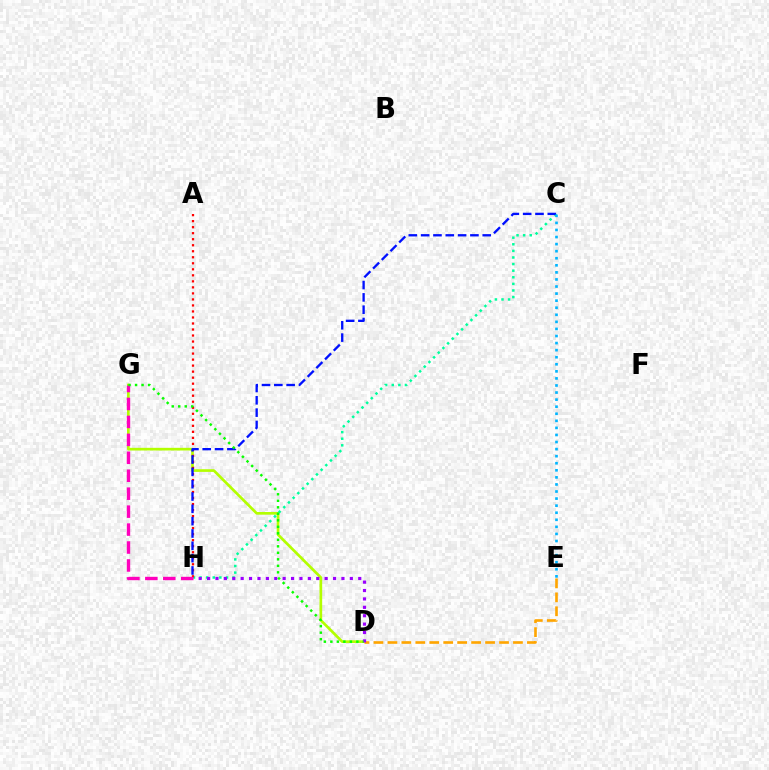{('D', 'E'): [{'color': '#ffa500', 'line_style': 'dashed', 'thickness': 1.9}], ('D', 'G'): [{'color': '#b3ff00', 'line_style': 'solid', 'thickness': 1.93}, {'color': '#08ff00', 'line_style': 'dotted', 'thickness': 1.77}], ('C', 'H'): [{'color': '#00ff9d', 'line_style': 'dotted', 'thickness': 1.79}, {'color': '#0010ff', 'line_style': 'dashed', 'thickness': 1.67}], ('A', 'H'): [{'color': '#ff0000', 'line_style': 'dotted', 'thickness': 1.64}], ('G', 'H'): [{'color': '#ff00bd', 'line_style': 'dashed', 'thickness': 2.44}], ('C', 'E'): [{'color': '#00b5ff', 'line_style': 'dotted', 'thickness': 1.92}], ('D', 'H'): [{'color': '#9b00ff', 'line_style': 'dotted', 'thickness': 2.28}]}